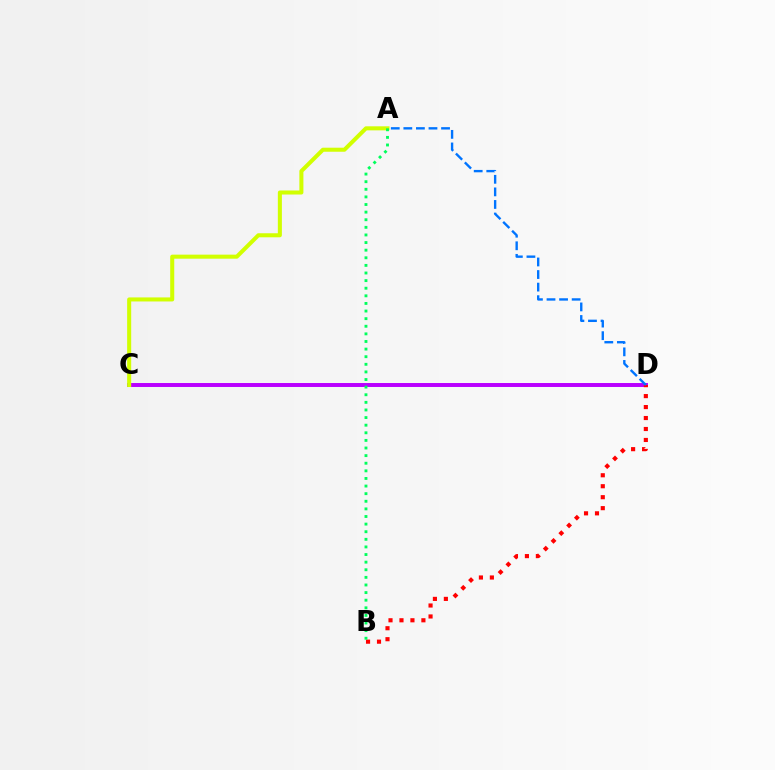{('C', 'D'): [{'color': '#b900ff', 'line_style': 'solid', 'thickness': 2.85}], ('B', 'D'): [{'color': '#ff0000', 'line_style': 'dotted', 'thickness': 2.98}], ('A', 'D'): [{'color': '#0074ff', 'line_style': 'dashed', 'thickness': 1.71}], ('A', 'C'): [{'color': '#d1ff00', 'line_style': 'solid', 'thickness': 2.91}], ('A', 'B'): [{'color': '#00ff5c', 'line_style': 'dotted', 'thickness': 2.07}]}